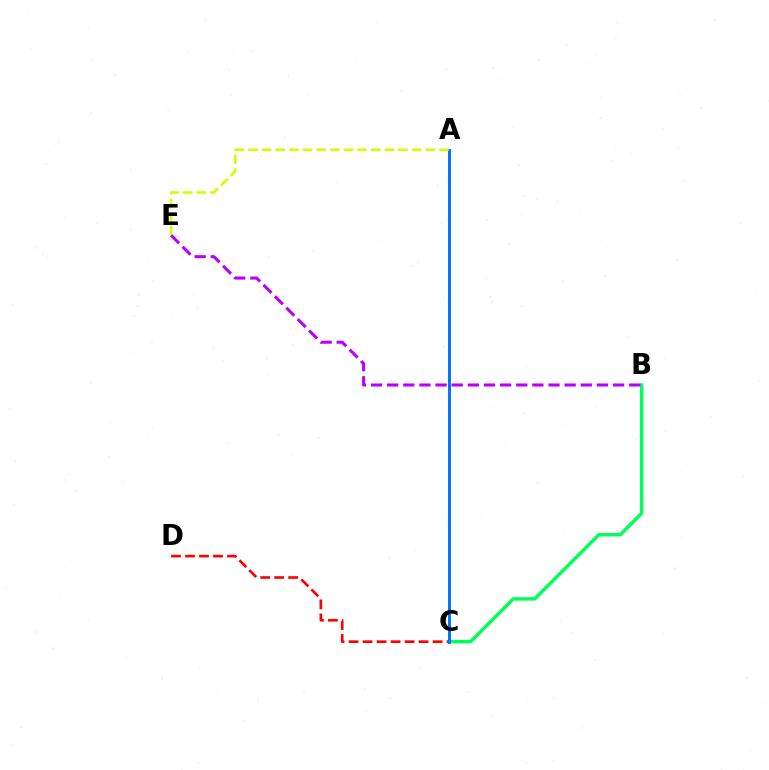{('B', 'C'): [{'color': '#00ff5c', 'line_style': 'solid', 'thickness': 2.49}], ('C', 'D'): [{'color': '#ff0000', 'line_style': 'dashed', 'thickness': 1.9}], ('A', 'C'): [{'color': '#0074ff', 'line_style': 'solid', 'thickness': 2.13}], ('A', 'E'): [{'color': '#d1ff00', 'line_style': 'dashed', 'thickness': 1.85}], ('B', 'E'): [{'color': '#b900ff', 'line_style': 'dashed', 'thickness': 2.19}]}